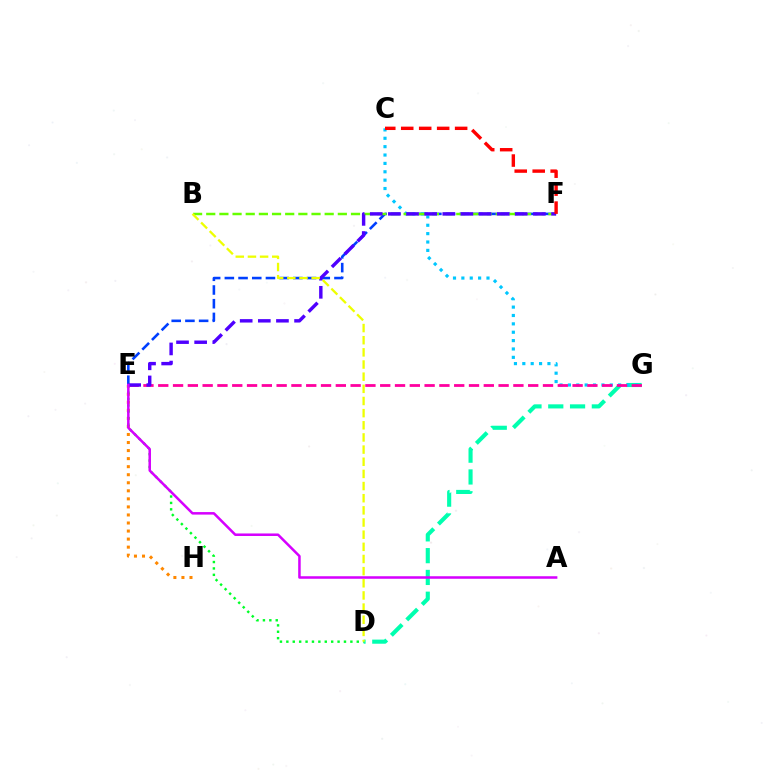{('D', 'G'): [{'color': '#00ffaf', 'line_style': 'dashed', 'thickness': 2.96}], ('E', 'H'): [{'color': '#ff8800', 'line_style': 'dotted', 'thickness': 2.19}], ('E', 'F'): [{'color': '#003fff', 'line_style': 'dashed', 'thickness': 1.86}, {'color': '#4f00ff', 'line_style': 'dashed', 'thickness': 2.46}], ('D', 'E'): [{'color': '#00ff27', 'line_style': 'dotted', 'thickness': 1.74}], ('C', 'G'): [{'color': '#00c7ff', 'line_style': 'dotted', 'thickness': 2.27}], ('E', 'G'): [{'color': '#ff00a0', 'line_style': 'dashed', 'thickness': 2.01}], ('B', 'F'): [{'color': '#66ff00', 'line_style': 'dashed', 'thickness': 1.79}], ('B', 'D'): [{'color': '#eeff00', 'line_style': 'dashed', 'thickness': 1.65}], ('C', 'F'): [{'color': '#ff0000', 'line_style': 'dashed', 'thickness': 2.44}], ('A', 'E'): [{'color': '#d600ff', 'line_style': 'solid', 'thickness': 1.81}]}